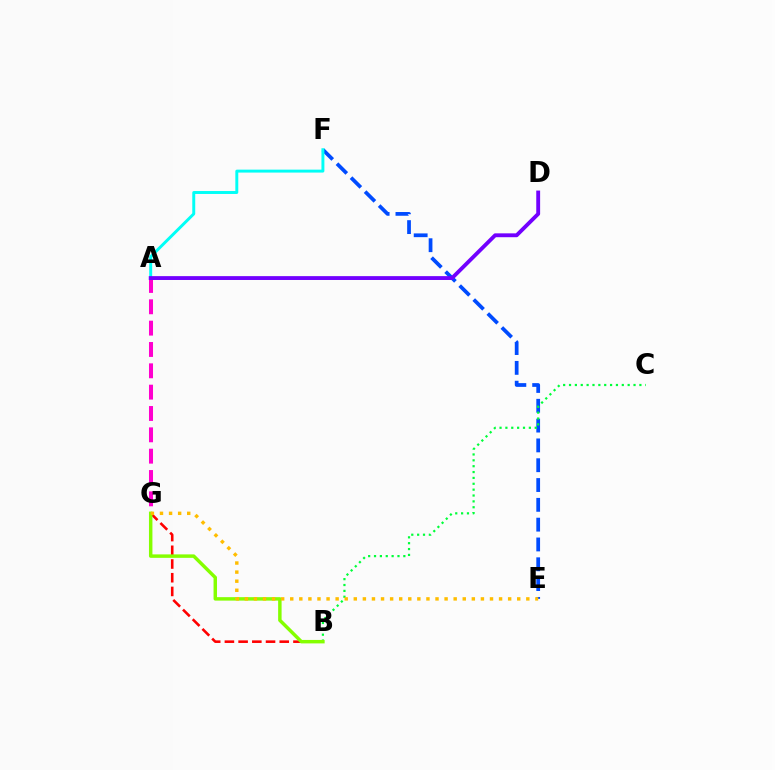{('A', 'G'): [{'color': '#ff00cf', 'line_style': 'dashed', 'thickness': 2.9}], ('E', 'F'): [{'color': '#004bff', 'line_style': 'dashed', 'thickness': 2.69}], ('B', 'C'): [{'color': '#00ff39', 'line_style': 'dotted', 'thickness': 1.59}], ('B', 'G'): [{'color': '#ff0000', 'line_style': 'dashed', 'thickness': 1.86}, {'color': '#84ff00', 'line_style': 'solid', 'thickness': 2.49}], ('A', 'F'): [{'color': '#00fff6', 'line_style': 'solid', 'thickness': 2.12}], ('E', 'G'): [{'color': '#ffbd00', 'line_style': 'dotted', 'thickness': 2.47}], ('A', 'D'): [{'color': '#7200ff', 'line_style': 'solid', 'thickness': 2.78}]}